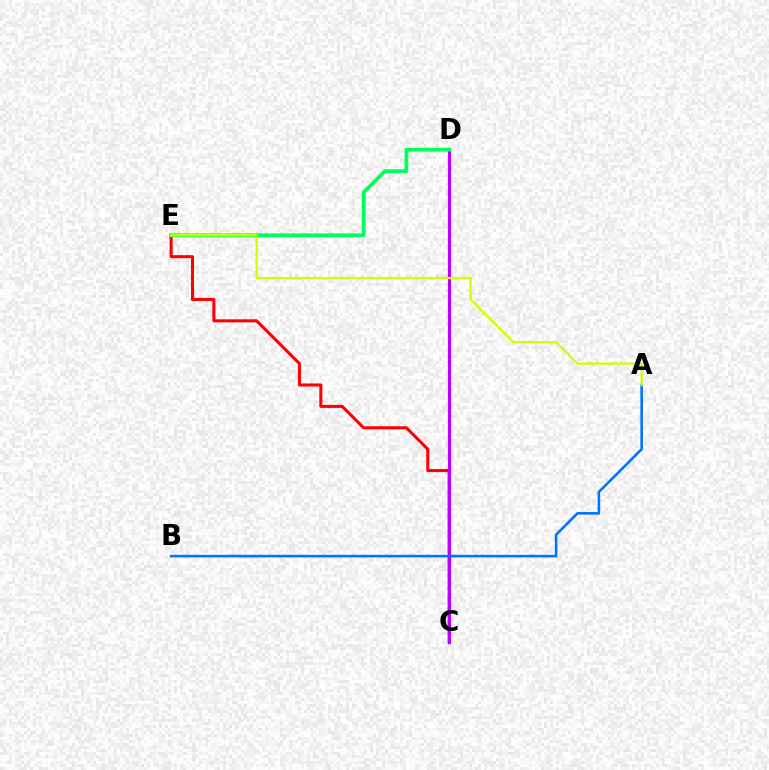{('C', 'E'): [{'color': '#ff0000', 'line_style': 'solid', 'thickness': 2.19}], ('C', 'D'): [{'color': '#b900ff', 'line_style': 'solid', 'thickness': 2.3}], ('A', 'B'): [{'color': '#0074ff', 'line_style': 'solid', 'thickness': 1.88}], ('D', 'E'): [{'color': '#00ff5c', 'line_style': 'solid', 'thickness': 2.7}], ('A', 'E'): [{'color': '#d1ff00', 'line_style': 'solid', 'thickness': 1.64}]}